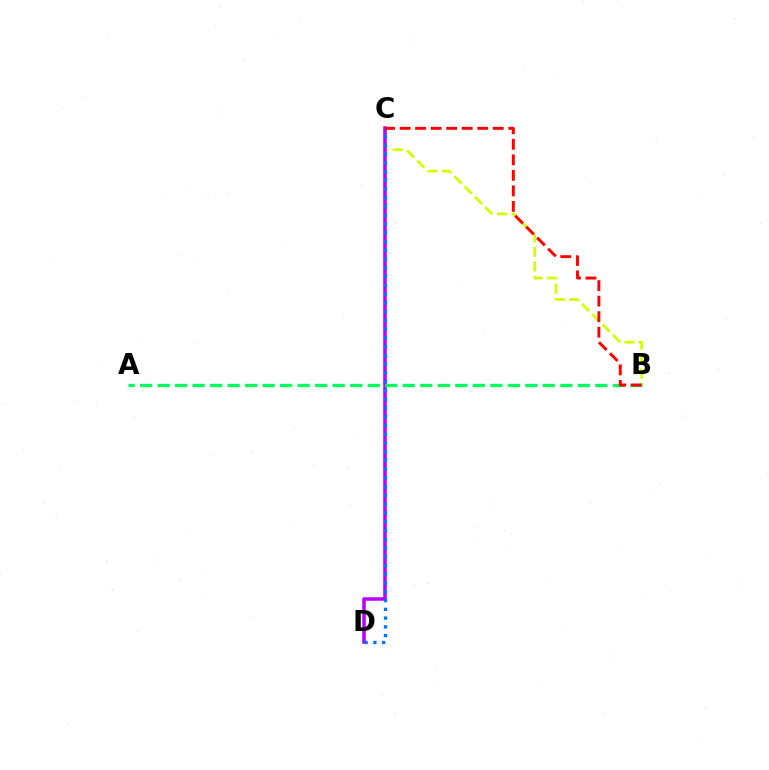{('B', 'C'): [{'color': '#d1ff00', 'line_style': 'dashed', 'thickness': 1.98}, {'color': '#ff0000', 'line_style': 'dashed', 'thickness': 2.11}], ('C', 'D'): [{'color': '#b900ff', 'line_style': 'solid', 'thickness': 2.53}, {'color': '#0074ff', 'line_style': 'dotted', 'thickness': 2.38}], ('A', 'B'): [{'color': '#00ff5c', 'line_style': 'dashed', 'thickness': 2.38}]}